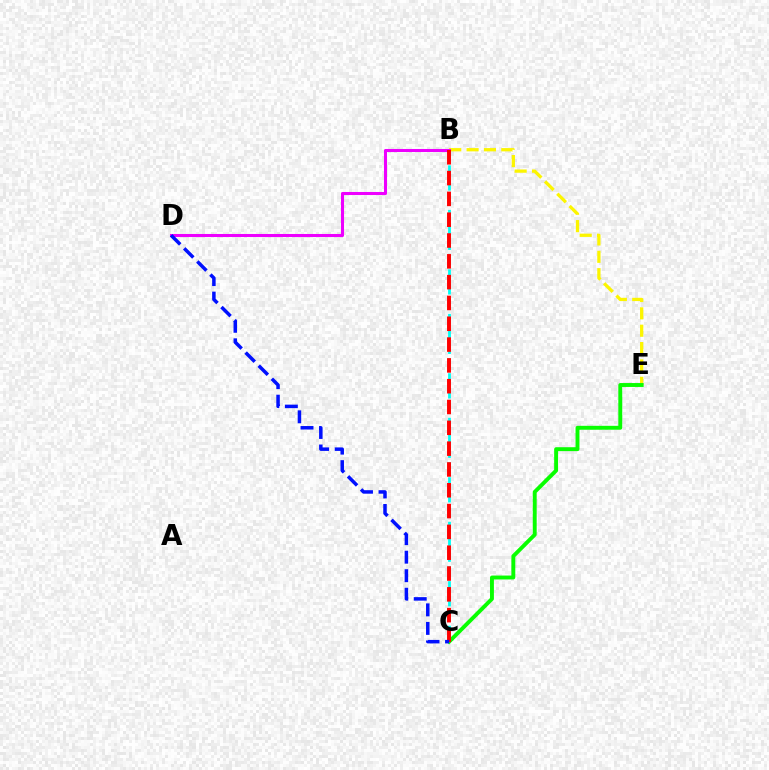{('B', 'E'): [{'color': '#fcf500', 'line_style': 'dashed', 'thickness': 2.36}], ('B', 'D'): [{'color': '#ee00ff', 'line_style': 'solid', 'thickness': 2.19}], ('B', 'C'): [{'color': '#00fff6', 'line_style': 'dashed', 'thickness': 2.02}, {'color': '#ff0000', 'line_style': 'dashed', 'thickness': 2.83}], ('C', 'E'): [{'color': '#08ff00', 'line_style': 'solid', 'thickness': 2.81}], ('C', 'D'): [{'color': '#0010ff', 'line_style': 'dashed', 'thickness': 2.52}]}